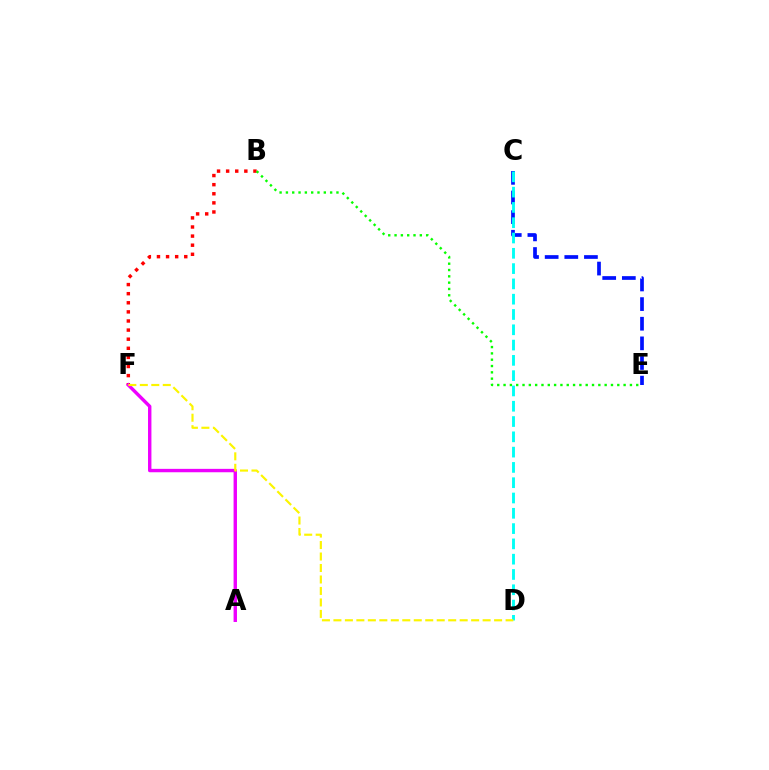{('B', 'F'): [{'color': '#ff0000', 'line_style': 'dotted', 'thickness': 2.47}], ('B', 'E'): [{'color': '#08ff00', 'line_style': 'dotted', 'thickness': 1.72}], ('A', 'F'): [{'color': '#ee00ff', 'line_style': 'solid', 'thickness': 2.45}], ('C', 'E'): [{'color': '#0010ff', 'line_style': 'dashed', 'thickness': 2.67}], ('C', 'D'): [{'color': '#00fff6', 'line_style': 'dashed', 'thickness': 2.08}], ('D', 'F'): [{'color': '#fcf500', 'line_style': 'dashed', 'thickness': 1.56}]}